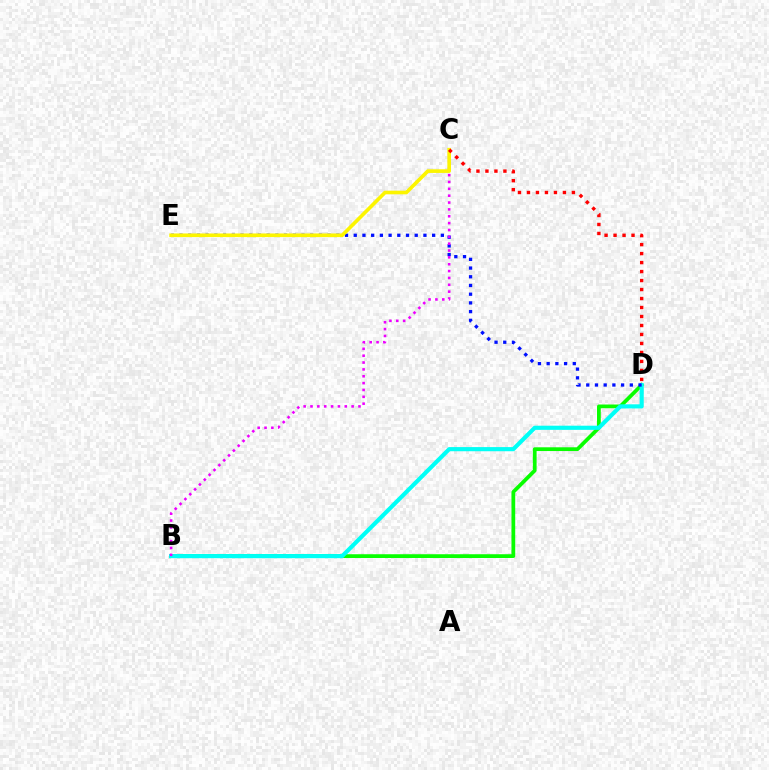{('B', 'D'): [{'color': '#08ff00', 'line_style': 'solid', 'thickness': 2.7}, {'color': '#00fff6', 'line_style': 'solid', 'thickness': 2.98}], ('D', 'E'): [{'color': '#0010ff', 'line_style': 'dotted', 'thickness': 2.37}], ('B', 'C'): [{'color': '#ee00ff', 'line_style': 'dotted', 'thickness': 1.86}], ('C', 'E'): [{'color': '#fcf500', 'line_style': 'solid', 'thickness': 2.63}], ('C', 'D'): [{'color': '#ff0000', 'line_style': 'dotted', 'thickness': 2.44}]}